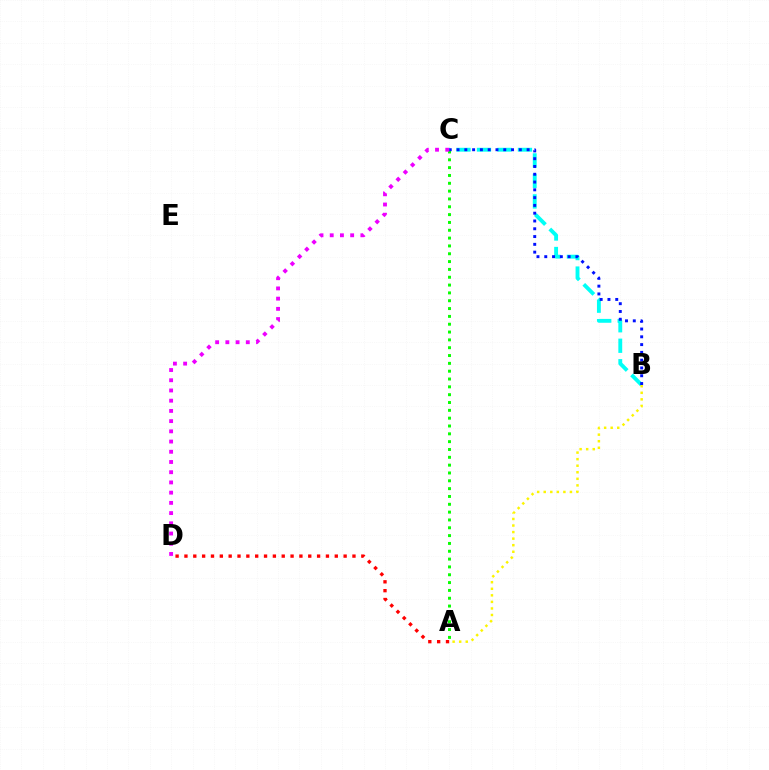{('B', 'C'): [{'color': '#00fff6', 'line_style': 'dashed', 'thickness': 2.78}, {'color': '#0010ff', 'line_style': 'dotted', 'thickness': 2.12}], ('A', 'C'): [{'color': '#08ff00', 'line_style': 'dotted', 'thickness': 2.13}], ('A', 'B'): [{'color': '#fcf500', 'line_style': 'dotted', 'thickness': 1.78}], ('C', 'D'): [{'color': '#ee00ff', 'line_style': 'dotted', 'thickness': 2.78}], ('A', 'D'): [{'color': '#ff0000', 'line_style': 'dotted', 'thickness': 2.4}]}